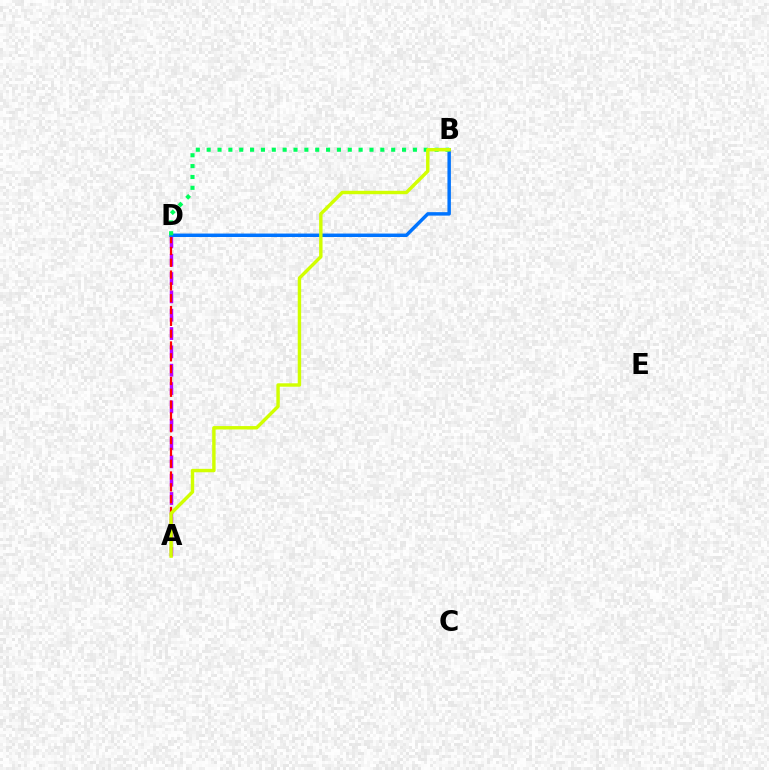{('A', 'D'): [{'color': '#b900ff', 'line_style': 'dashed', 'thickness': 2.49}, {'color': '#ff0000', 'line_style': 'dashed', 'thickness': 1.61}], ('B', 'D'): [{'color': '#0074ff', 'line_style': 'solid', 'thickness': 2.49}, {'color': '#00ff5c', 'line_style': 'dotted', 'thickness': 2.95}], ('A', 'B'): [{'color': '#d1ff00', 'line_style': 'solid', 'thickness': 2.46}]}